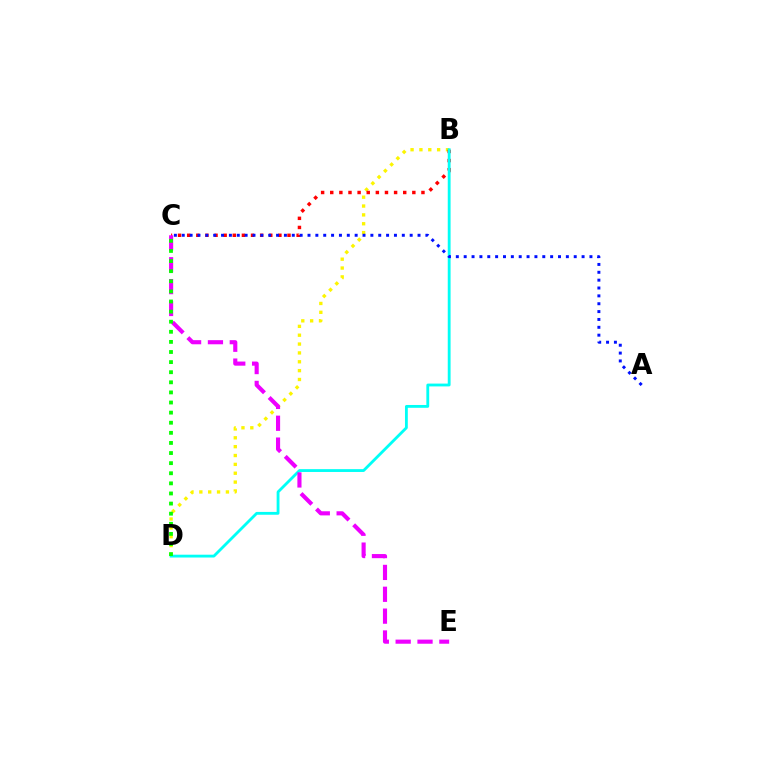{('B', 'D'): [{'color': '#fcf500', 'line_style': 'dotted', 'thickness': 2.41}, {'color': '#00fff6', 'line_style': 'solid', 'thickness': 2.04}], ('B', 'C'): [{'color': '#ff0000', 'line_style': 'dotted', 'thickness': 2.48}], ('C', 'E'): [{'color': '#ee00ff', 'line_style': 'dashed', 'thickness': 2.97}], ('A', 'C'): [{'color': '#0010ff', 'line_style': 'dotted', 'thickness': 2.14}], ('C', 'D'): [{'color': '#08ff00', 'line_style': 'dotted', 'thickness': 2.75}]}